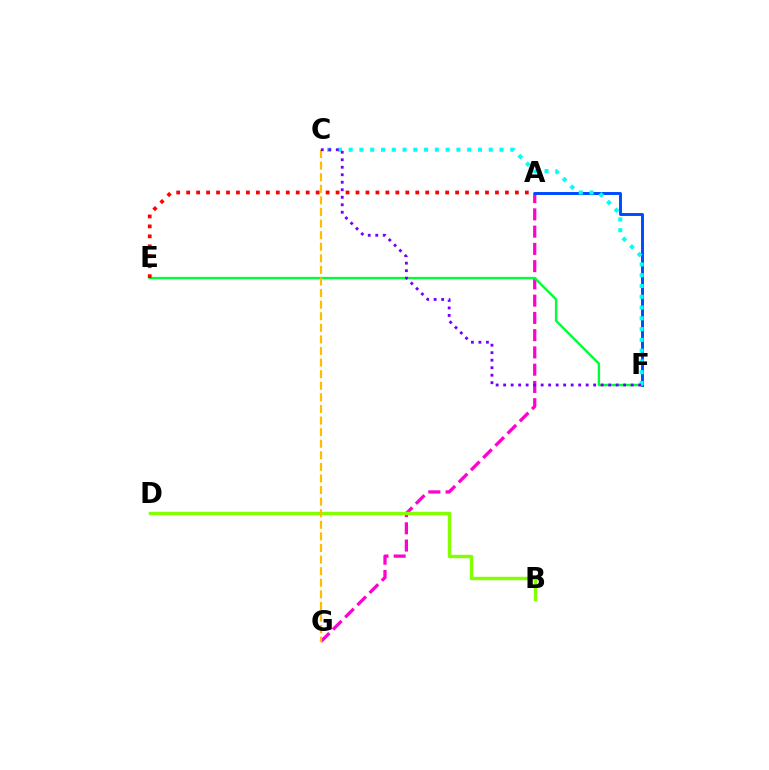{('A', 'G'): [{'color': '#ff00cf', 'line_style': 'dashed', 'thickness': 2.34}], ('A', 'F'): [{'color': '#004bff', 'line_style': 'solid', 'thickness': 2.11}], ('B', 'D'): [{'color': '#84ff00', 'line_style': 'solid', 'thickness': 2.47}], ('E', 'F'): [{'color': '#00ff39', 'line_style': 'solid', 'thickness': 1.73}], ('C', 'G'): [{'color': '#ffbd00', 'line_style': 'dashed', 'thickness': 1.57}], ('A', 'E'): [{'color': '#ff0000', 'line_style': 'dotted', 'thickness': 2.71}], ('C', 'F'): [{'color': '#00fff6', 'line_style': 'dotted', 'thickness': 2.93}, {'color': '#7200ff', 'line_style': 'dotted', 'thickness': 2.04}]}